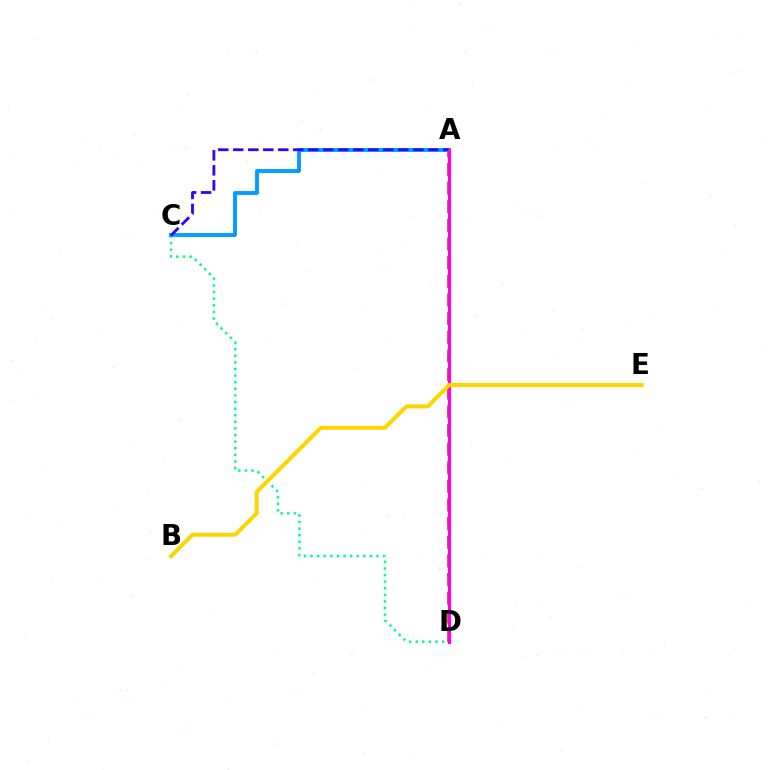{('A', 'D'): [{'color': '#ff0000', 'line_style': 'dashed', 'thickness': 2.53}, {'color': '#4fff00', 'line_style': 'dashed', 'thickness': 2.43}, {'color': '#ff00ed', 'line_style': 'solid', 'thickness': 2.21}], ('C', 'D'): [{'color': '#00ff86', 'line_style': 'dotted', 'thickness': 1.79}], ('A', 'C'): [{'color': '#009eff', 'line_style': 'solid', 'thickness': 2.8}, {'color': '#3700ff', 'line_style': 'dashed', 'thickness': 2.04}], ('B', 'E'): [{'color': '#ffd500', 'line_style': 'solid', 'thickness': 2.88}]}